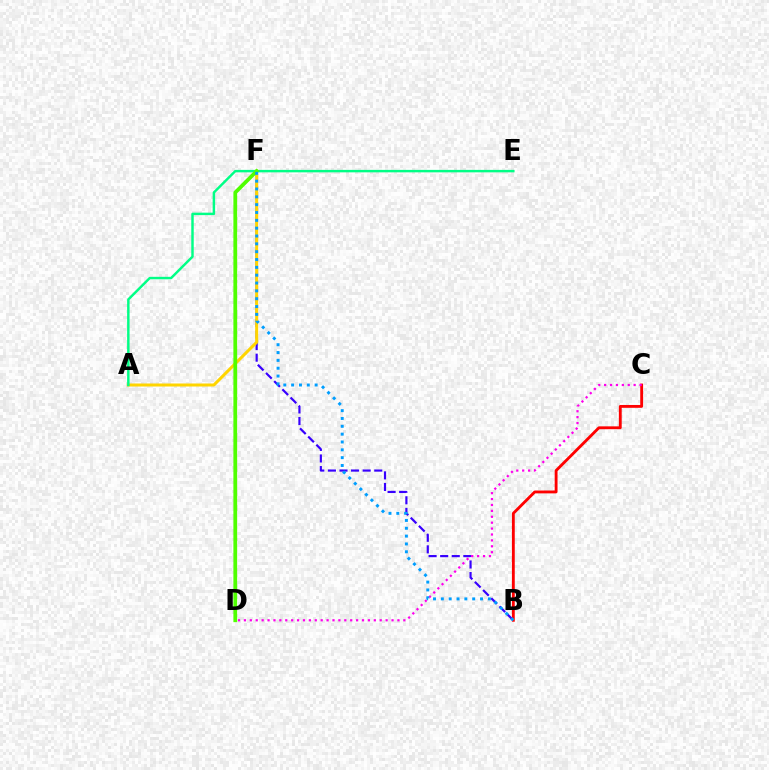{('B', 'F'): [{'color': '#3700ff', 'line_style': 'dashed', 'thickness': 1.57}, {'color': '#009eff', 'line_style': 'dotted', 'thickness': 2.13}], ('B', 'C'): [{'color': '#ff0000', 'line_style': 'solid', 'thickness': 2.05}], ('A', 'F'): [{'color': '#ffd500', 'line_style': 'solid', 'thickness': 2.17}], ('A', 'E'): [{'color': '#00ff86', 'line_style': 'solid', 'thickness': 1.77}], ('D', 'F'): [{'color': '#4fff00', 'line_style': 'solid', 'thickness': 2.72}], ('C', 'D'): [{'color': '#ff00ed', 'line_style': 'dotted', 'thickness': 1.6}]}